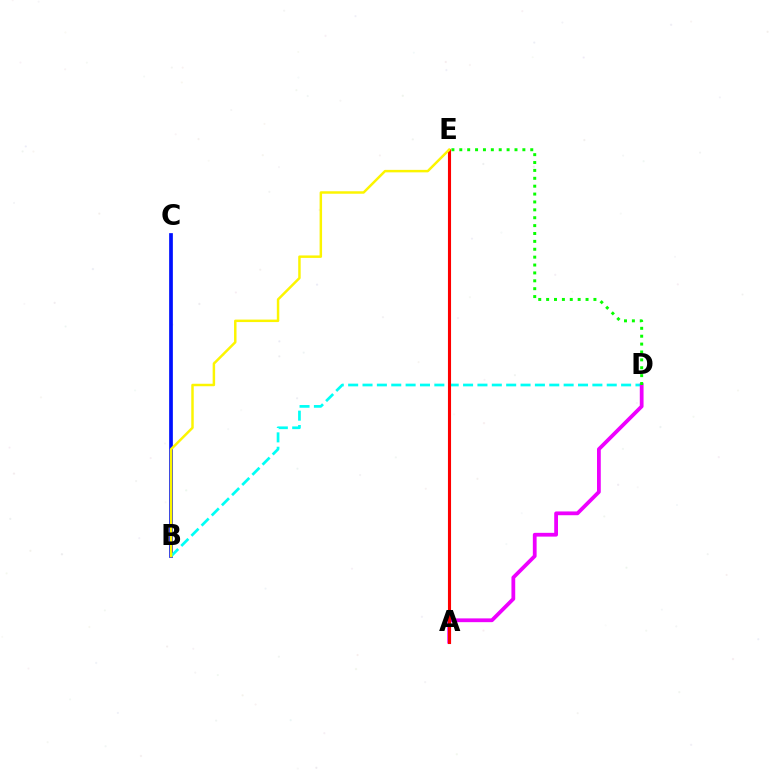{('B', 'C'): [{'color': '#0010ff', 'line_style': 'solid', 'thickness': 2.67}], ('B', 'D'): [{'color': '#00fff6', 'line_style': 'dashed', 'thickness': 1.95}], ('A', 'D'): [{'color': '#ee00ff', 'line_style': 'solid', 'thickness': 2.72}], ('D', 'E'): [{'color': '#08ff00', 'line_style': 'dotted', 'thickness': 2.14}], ('A', 'E'): [{'color': '#ff0000', 'line_style': 'solid', 'thickness': 2.24}], ('B', 'E'): [{'color': '#fcf500', 'line_style': 'solid', 'thickness': 1.78}]}